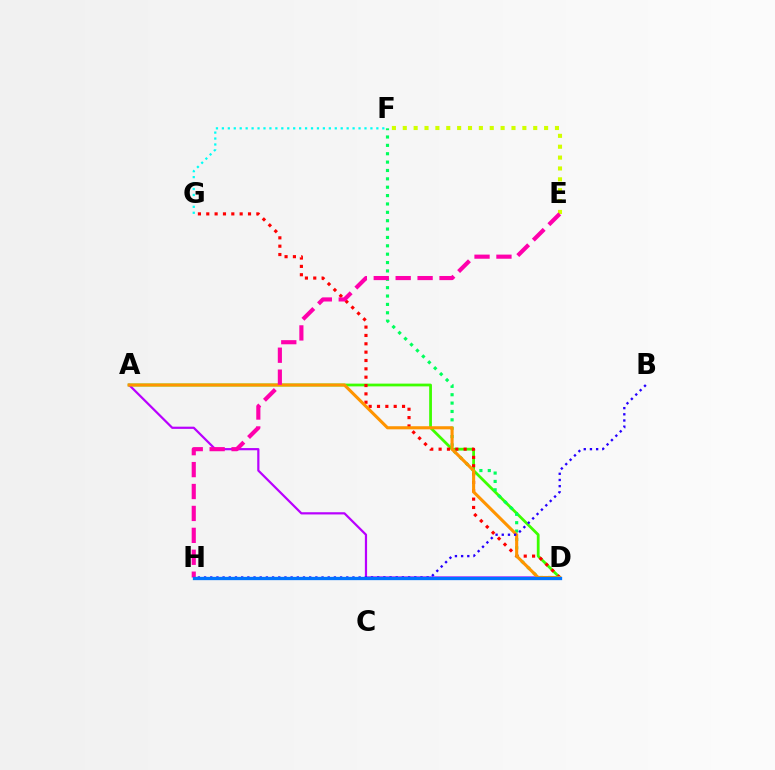{('E', 'F'): [{'color': '#d1ff00', 'line_style': 'dotted', 'thickness': 2.95}], ('A', 'D'): [{'color': '#3dff00', 'line_style': 'solid', 'thickness': 2.0}, {'color': '#b900ff', 'line_style': 'solid', 'thickness': 1.59}, {'color': '#ff9400', 'line_style': 'solid', 'thickness': 2.23}], ('F', 'G'): [{'color': '#00fff6', 'line_style': 'dotted', 'thickness': 1.61}], ('D', 'F'): [{'color': '#00ff5c', 'line_style': 'dotted', 'thickness': 2.27}], ('D', 'G'): [{'color': '#ff0000', 'line_style': 'dotted', 'thickness': 2.27}], ('E', 'H'): [{'color': '#ff00ac', 'line_style': 'dashed', 'thickness': 2.98}], ('B', 'H'): [{'color': '#2500ff', 'line_style': 'dotted', 'thickness': 1.68}], ('D', 'H'): [{'color': '#0074ff', 'line_style': 'solid', 'thickness': 2.38}]}